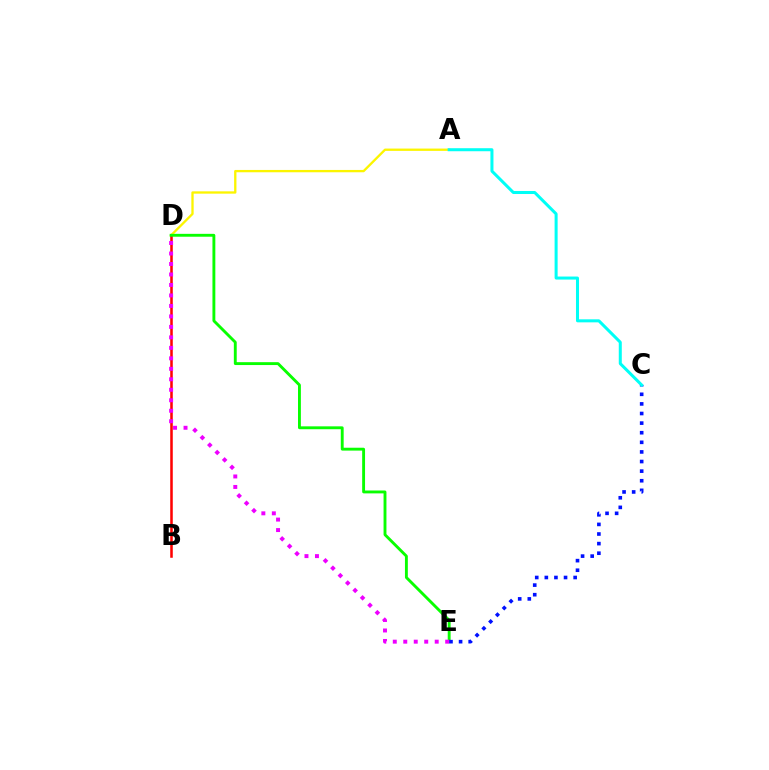{('A', 'D'): [{'color': '#fcf500', 'line_style': 'solid', 'thickness': 1.67}], ('B', 'D'): [{'color': '#ff0000', 'line_style': 'solid', 'thickness': 1.83}], ('D', 'E'): [{'color': '#08ff00', 'line_style': 'solid', 'thickness': 2.07}, {'color': '#ee00ff', 'line_style': 'dotted', 'thickness': 2.85}], ('C', 'E'): [{'color': '#0010ff', 'line_style': 'dotted', 'thickness': 2.61}], ('A', 'C'): [{'color': '#00fff6', 'line_style': 'solid', 'thickness': 2.18}]}